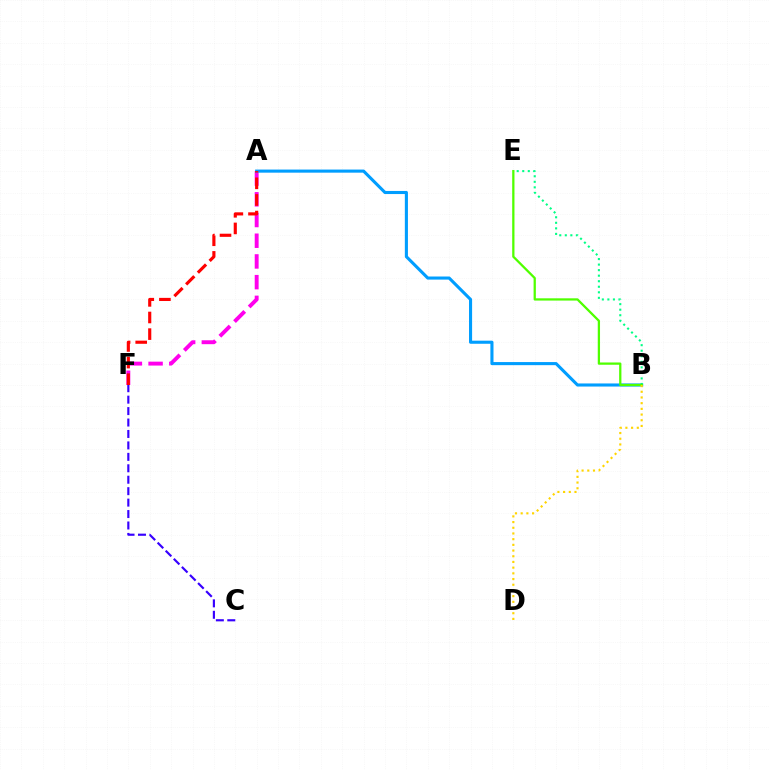{('A', 'F'): [{'color': '#ff00ed', 'line_style': 'dashed', 'thickness': 2.81}, {'color': '#ff0000', 'line_style': 'dashed', 'thickness': 2.26}], ('A', 'B'): [{'color': '#009eff', 'line_style': 'solid', 'thickness': 2.23}], ('B', 'E'): [{'color': '#00ff86', 'line_style': 'dotted', 'thickness': 1.51}, {'color': '#4fff00', 'line_style': 'solid', 'thickness': 1.63}], ('C', 'F'): [{'color': '#3700ff', 'line_style': 'dashed', 'thickness': 1.55}], ('B', 'D'): [{'color': '#ffd500', 'line_style': 'dotted', 'thickness': 1.55}]}